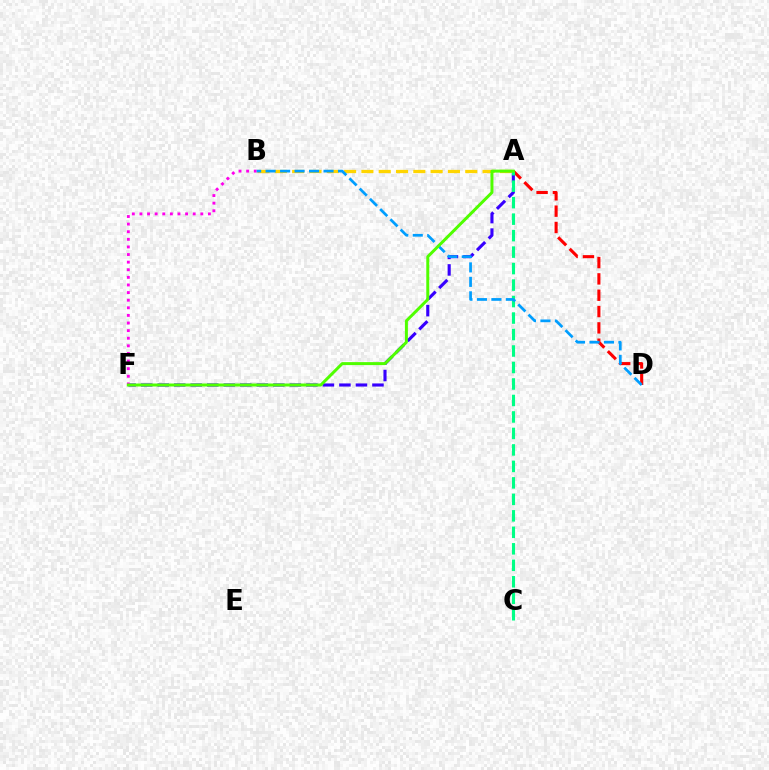{('A', 'F'): [{'color': '#3700ff', 'line_style': 'dashed', 'thickness': 2.24}, {'color': '#4fff00', 'line_style': 'solid', 'thickness': 2.14}], ('A', 'D'): [{'color': '#ff0000', 'line_style': 'dashed', 'thickness': 2.22}], ('A', 'C'): [{'color': '#00ff86', 'line_style': 'dashed', 'thickness': 2.24}], ('A', 'B'): [{'color': '#ffd500', 'line_style': 'dashed', 'thickness': 2.35}], ('B', 'F'): [{'color': '#ff00ed', 'line_style': 'dotted', 'thickness': 2.07}], ('B', 'D'): [{'color': '#009eff', 'line_style': 'dashed', 'thickness': 1.97}]}